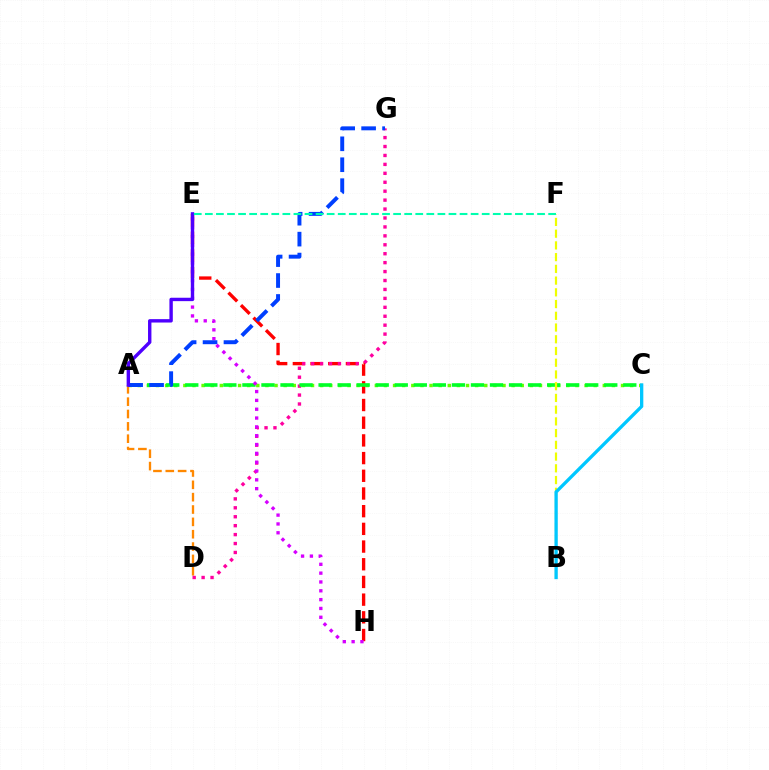{('A', 'D'): [{'color': '#ff8800', 'line_style': 'dashed', 'thickness': 1.68}], ('E', 'H'): [{'color': '#ff0000', 'line_style': 'dashed', 'thickness': 2.4}, {'color': '#d600ff', 'line_style': 'dotted', 'thickness': 2.4}], ('A', 'C'): [{'color': '#66ff00', 'line_style': 'dotted', 'thickness': 2.48}, {'color': '#00ff27', 'line_style': 'dashed', 'thickness': 2.59}], ('D', 'G'): [{'color': '#ff00a0', 'line_style': 'dotted', 'thickness': 2.43}], ('B', 'F'): [{'color': '#eeff00', 'line_style': 'dashed', 'thickness': 1.59}], ('B', 'C'): [{'color': '#00c7ff', 'line_style': 'solid', 'thickness': 2.38}], ('A', 'G'): [{'color': '#003fff', 'line_style': 'dashed', 'thickness': 2.84}], ('A', 'E'): [{'color': '#4f00ff', 'line_style': 'solid', 'thickness': 2.44}], ('E', 'F'): [{'color': '#00ffaf', 'line_style': 'dashed', 'thickness': 1.5}]}